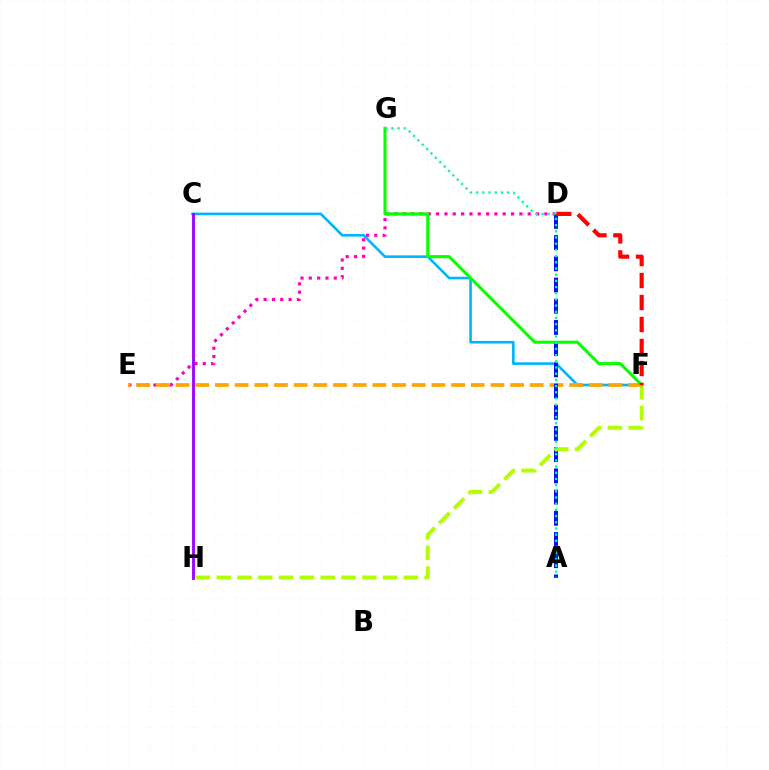{('D', 'E'): [{'color': '#ff00bd', 'line_style': 'dotted', 'thickness': 2.26}], ('C', 'F'): [{'color': '#00b5ff', 'line_style': 'solid', 'thickness': 1.89}], ('E', 'F'): [{'color': '#ffa500', 'line_style': 'dashed', 'thickness': 2.67}], ('C', 'H'): [{'color': '#9b00ff', 'line_style': 'solid', 'thickness': 2.03}], ('A', 'D'): [{'color': '#0010ff', 'line_style': 'dashed', 'thickness': 2.88}], ('F', 'H'): [{'color': '#b3ff00', 'line_style': 'dashed', 'thickness': 2.82}], ('F', 'G'): [{'color': '#08ff00', 'line_style': 'solid', 'thickness': 2.22}], ('D', 'F'): [{'color': '#ff0000', 'line_style': 'dashed', 'thickness': 2.99}], ('A', 'G'): [{'color': '#00ff9d', 'line_style': 'dotted', 'thickness': 1.68}]}